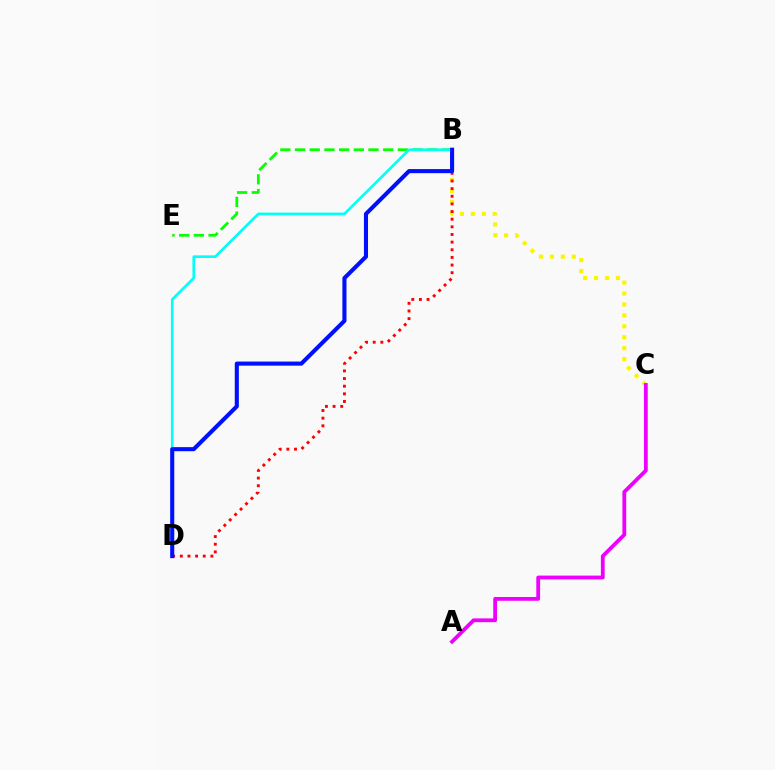{('B', 'E'): [{'color': '#08ff00', 'line_style': 'dashed', 'thickness': 2.0}], ('B', 'C'): [{'color': '#fcf500', 'line_style': 'dotted', 'thickness': 2.97}], ('B', 'D'): [{'color': '#00fff6', 'line_style': 'solid', 'thickness': 1.88}, {'color': '#ff0000', 'line_style': 'dotted', 'thickness': 2.08}, {'color': '#0010ff', 'line_style': 'solid', 'thickness': 2.94}], ('A', 'C'): [{'color': '#ee00ff', 'line_style': 'solid', 'thickness': 2.73}]}